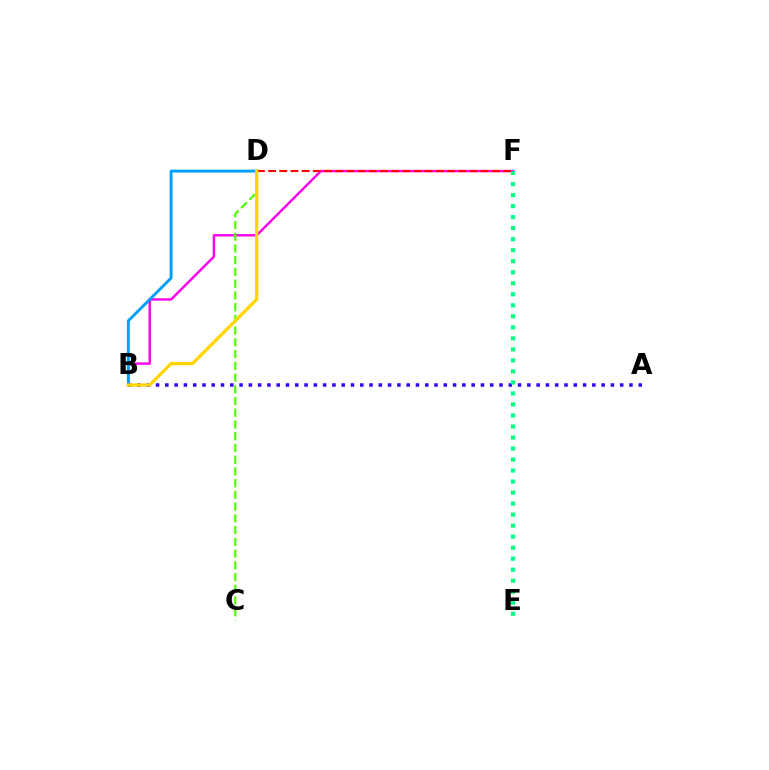{('B', 'F'): [{'color': '#ff00ed', 'line_style': 'solid', 'thickness': 1.75}], ('C', 'D'): [{'color': '#4fff00', 'line_style': 'dashed', 'thickness': 1.59}], ('A', 'B'): [{'color': '#3700ff', 'line_style': 'dotted', 'thickness': 2.52}], ('E', 'F'): [{'color': '#00ff86', 'line_style': 'dotted', 'thickness': 2.99}], ('D', 'F'): [{'color': '#ff0000', 'line_style': 'dashed', 'thickness': 1.52}], ('B', 'D'): [{'color': '#009eff', 'line_style': 'solid', 'thickness': 2.09}, {'color': '#ffd500', 'line_style': 'solid', 'thickness': 2.33}]}